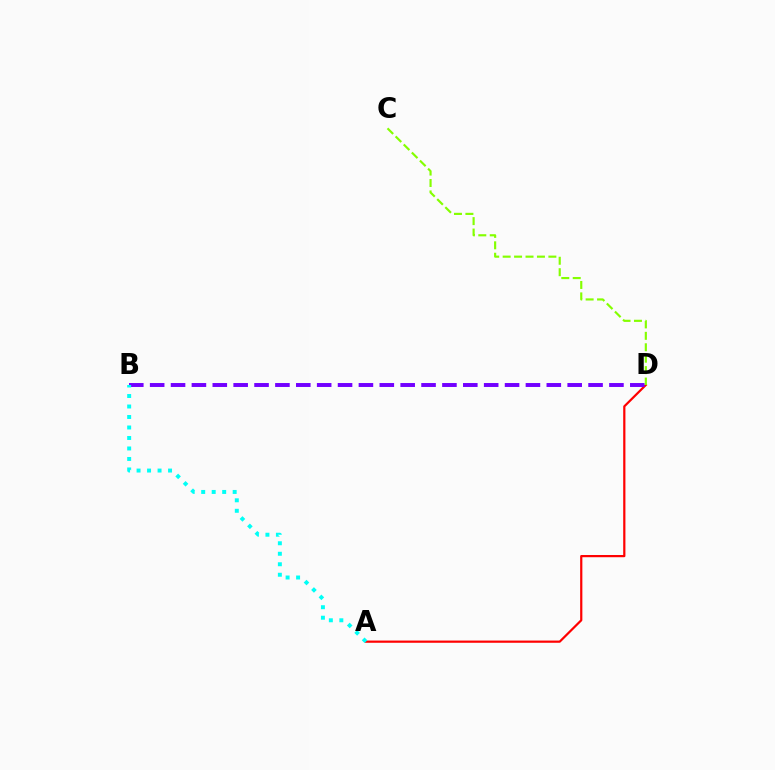{('A', 'D'): [{'color': '#ff0000', 'line_style': 'solid', 'thickness': 1.59}], ('B', 'D'): [{'color': '#7200ff', 'line_style': 'dashed', 'thickness': 2.84}], ('C', 'D'): [{'color': '#84ff00', 'line_style': 'dashed', 'thickness': 1.55}], ('A', 'B'): [{'color': '#00fff6', 'line_style': 'dotted', 'thickness': 2.85}]}